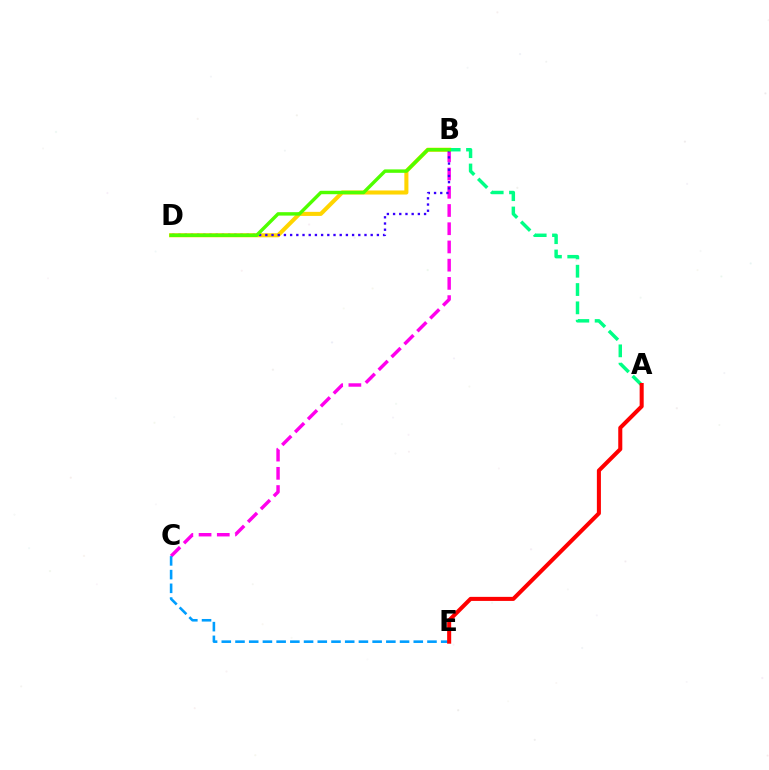{('B', 'D'): [{'color': '#ffd500', 'line_style': 'solid', 'thickness': 2.93}, {'color': '#3700ff', 'line_style': 'dotted', 'thickness': 1.68}, {'color': '#4fff00', 'line_style': 'solid', 'thickness': 2.46}], ('B', 'C'): [{'color': '#ff00ed', 'line_style': 'dashed', 'thickness': 2.48}], ('C', 'E'): [{'color': '#009eff', 'line_style': 'dashed', 'thickness': 1.86}], ('A', 'B'): [{'color': '#00ff86', 'line_style': 'dashed', 'thickness': 2.49}], ('A', 'E'): [{'color': '#ff0000', 'line_style': 'solid', 'thickness': 2.91}]}